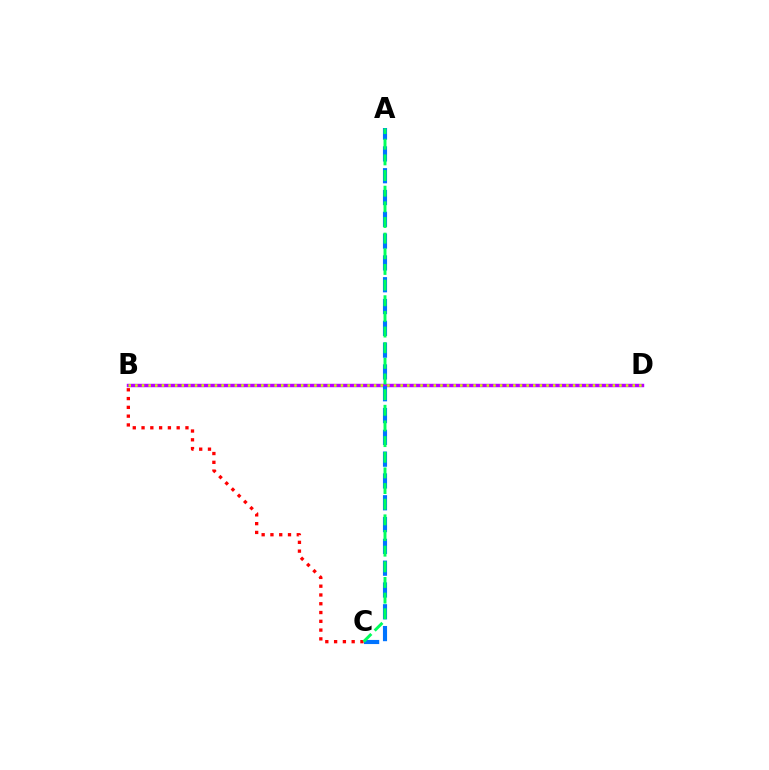{('B', 'C'): [{'color': '#ff0000', 'line_style': 'dotted', 'thickness': 2.39}], ('B', 'D'): [{'color': '#b900ff', 'line_style': 'solid', 'thickness': 2.47}, {'color': '#d1ff00', 'line_style': 'dotted', 'thickness': 1.8}], ('A', 'C'): [{'color': '#0074ff', 'line_style': 'dashed', 'thickness': 2.96}, {'color': '#00ff5c', 'line_style': 'dashed', 'thickness': 2.13}]}